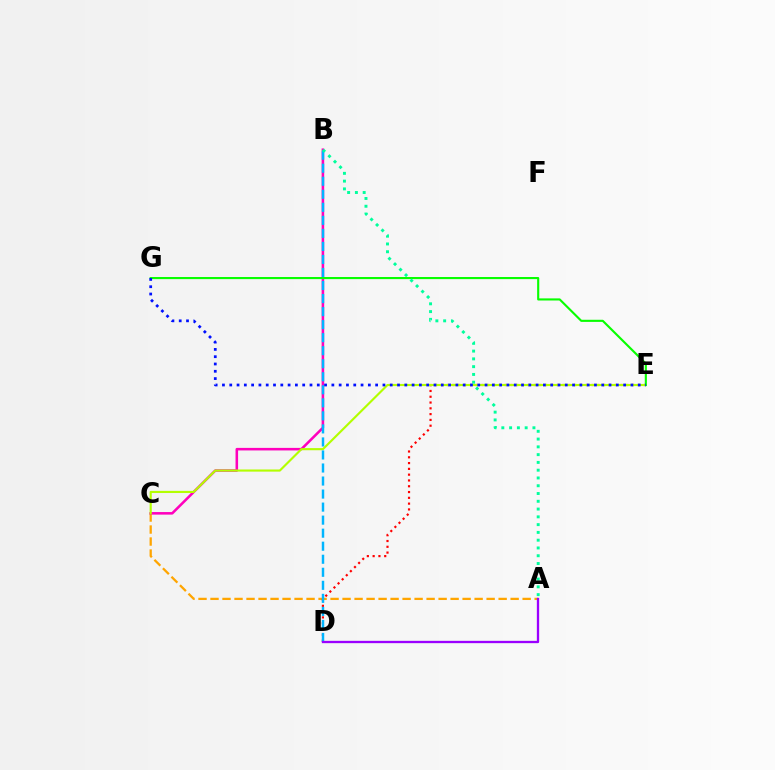{('A', 'C'): [{'color': '#ffa500', 'line_style': 'dashed', 'thickness': 1.63}], ('D', 'E'): [{'color': '#ff0000', 'line_style': 'dotted', 'thickness': 1.57}], ('B', 'C'): [{'color': '#ff00bd', 'line_style': 'solid', 'thickness': 1.84}], ('C', 'E'): [{'color': '#b3ff00', 'line_style': 'solid', 'thickness': 1.54}], ('E', 'G'): [{'color': '#08ff00', 'line_style': 'solid', 'thickness': 1.53}, {'color': '#0010ff', 'line_style': 'dotted', 'thickness': 1.98}], ('B', 'D'): [{'color': '#00b5ff', 'line_style': 'dashed', 'thickness': 1.77}], ('A', 'B'): [{'color': '#00ff9d', 'line_style': 'dotted', 'thickness': 2.11}], ('A', 'D'): [{'color': '#9b00ff', 'line_style': 'solid', 'thickness': 1.67}]}